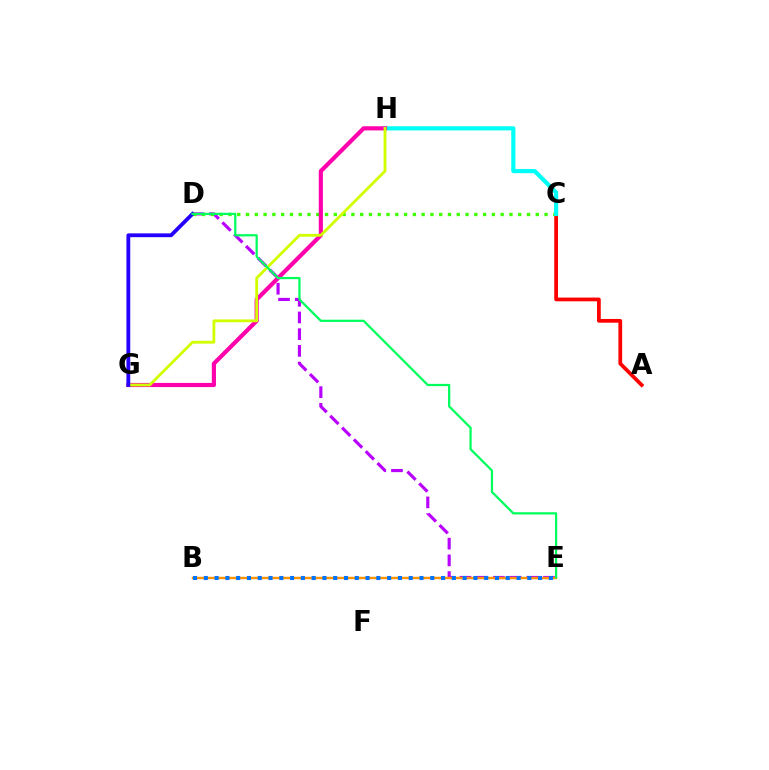{('A', 'C'): [{'color': '#ff0000', 'line_style': 'solid', 'thickness': 2.69}], ('D', 'E'): [{'color': '#b900ff', 'line_style': 'dashed', 'thickness': 2.27}, {'color': '#00ff5c', 'line_style': 'solid', 'thickness': 1.62}], ('C', 'D'): [{'color': '#3dff00', 'line_style': 'dotted', 'thickness': 2.39}], ('C', 'H'): [{'color': '#00fff6', 'line_style': 'solid', 'thickness': 3.0}], ('B', 'E'): [{'color': '#ff9400', 'line_style': 'solid', 'thickness': 1.74}, {'color': '#0074ff', 'line_style': 'dotted', 'thickness': 2.93}], ('G', 'H'): [{'color': '#ff00ac', 'line_style': 'solid', 'thickness': 2.99}, {'color': '#d1ff00', 'line_style': 'solid', 'thickness': 2.04}], ('D', 'G'): [{'color': '#2500ff', 'line_style': 'solid', 'thickness': 2.74}]}